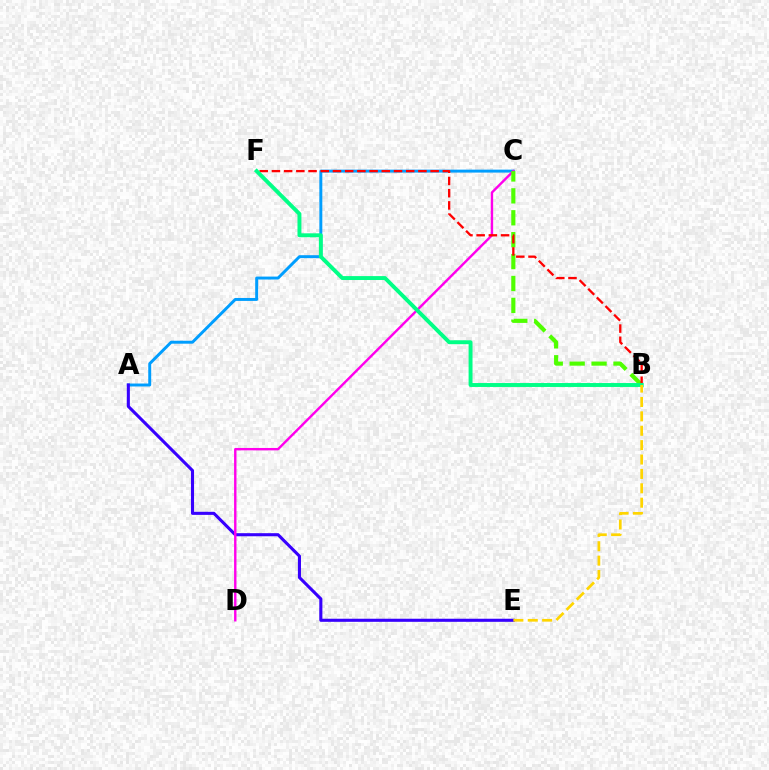{('A', 'C'): [{'color': '#009eff', 'line_style': 'solid', 'thickness': 2.12}], ('A', 'E'): [{'color': '#3700ff', 'line_style': 'solid', 'thickness': 2.22}], ('C', 'D'): [{'color': '#ff00ed', 'line_style': 'solid', 'thickness': 1.73}], ('B', 'C'): [{'color': '#4fff00', 'line_style': 'dashed', 'thickness': 2.98}], ('B', 'F'): [{'color': '#ff0000', 'line_style': 'dashed', 'thickness': 1.66}, {'color': '#00ff86', 'line_style': 'solid', 'thickness': 2.82}], ('B', 'E'): [{'color': '#ffd500', 'line_style': 'dashed', 'thickness': 1.95}]}